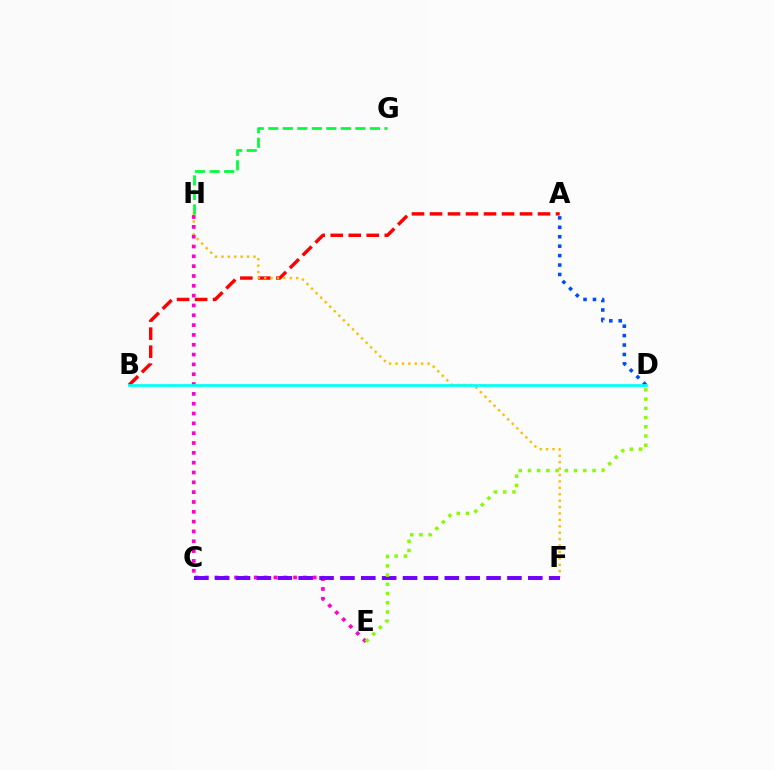{('A', 'B'): [{'color': '#ff0000', 'line_style': 'dashed', 'thickness': 2.45}], ('F', 'H'): [{'color': '#ffbd00', 'line_style': 'dotted', 'thickness': 1.74}], ('E', 'H'): [{'color': '#ff00cf', 'line_style': 'dotted', 'thickness': 2.67}], ('A', 'D'): [{'color': '#004bff', 'line_style': 'dotted', 'thickness': 2.56}], ('B', 'D'): [{'color': '#00fff6', 'line_style': 'solid', 'thickness': 1.96}], ('G', 'H'): [{'color': '#00ff39', 'line_style': 'dashed', 'thickness': 1.97}], ('C', 'F'): [{'color': '#7200ff', 'line_style': 'dashed', 'thickness': 2.84}], ('D', 'E'): [{'color': '#84ff00', 'line_style': 'dotted', 'thickness': 2.51}]}